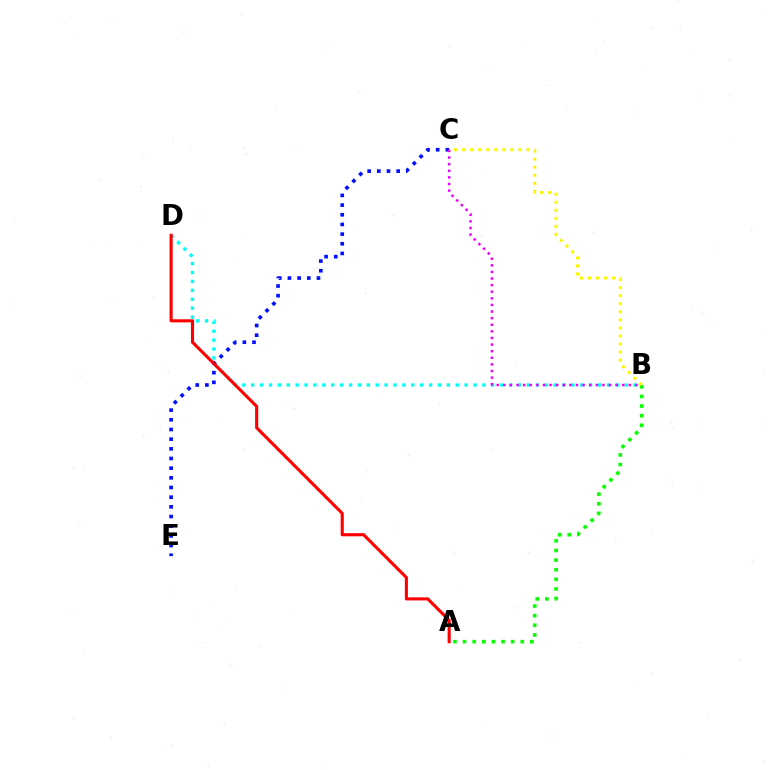{('B', 'D'): [{'color': '#00fff6', 'line_style': 'dotted', 'thickness': 2.42}], ('C', 'E'): [{'color': '#0010ff', 'line_style': 'dotted', 'thickness': 2.63}], ('A', 'B'): [{'color': '#08ff00', 'line_style': 'dotted', 'thickness': 2.61}], ('B', 'C'): [{'color': '#fcf500', 'line_style': 'dotted', 'thickness': 2.19}, {'color': '#ee00ff', 'line_style': 'dotted', 'thickness': 1.79}], ('A', 'D'): [{'color': '#ff0000', 'line_style': 'solid', 'thickness': 2.23}]}